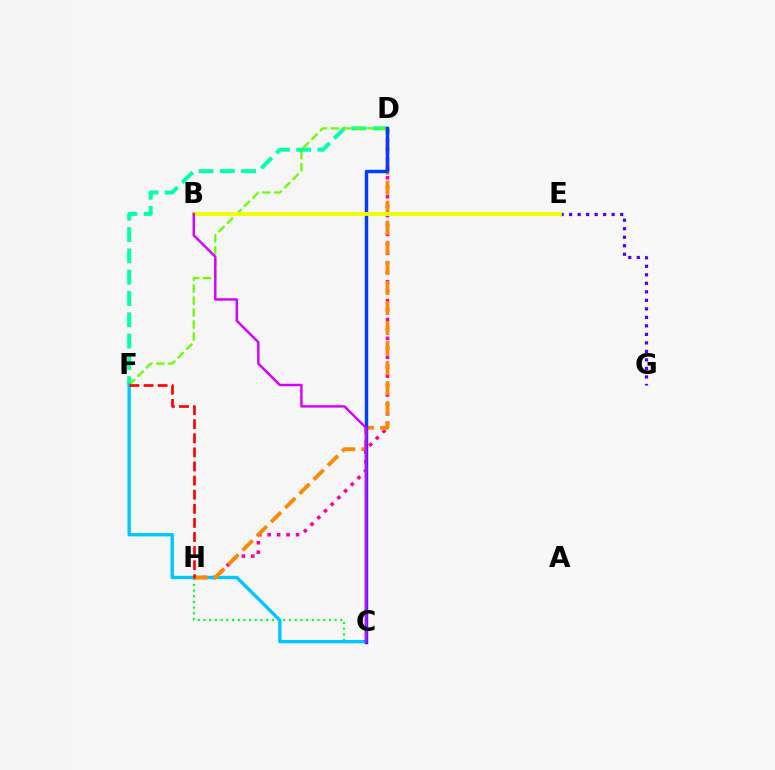{('D', 'H'): [{'color': '#ff00a0', 'line_style': 'dotted', 'thickness': 2.57}, {'color': '#ff8800', 'line_style': 'dashed', 'thickness': 2.72}], ('C', 'H'): [{'color': '#00ff27', 'line_style': 'dotted', 'thickness': 1.55}], ('D', 'F'): [{'color': '#00ffaf', 'line_style': 'dashed', 'thickness': 2.89}, {'color': '#66ff00', 'line_style': 'dashed', 'thickness': 1.63}], ('E', 'G'): [{'color': '#4f00ff', 'line_style': 'dotted', 'thickness': 2.31}], ('C', 'F'): [{'color': '#00c7ff', 'line_style': 'solid', 'thickness': 2.42}], ('C', 'D'): [{'color': '#003fff', 'line_style': 'solid', 'thickness': 2.48}], ('B', 'E'): [{'color': '#eeff00', 'line_style': 'solid', 'thickness': 2.79}], ('F', 'H'): [{'color': '#ff0000', 'line_style': 'dashed', 'thickness': 1.92}], ('B', 'C'): [{'color': '#d600ff', 'line_style': 'solid', 'thickness': 1.75}]}